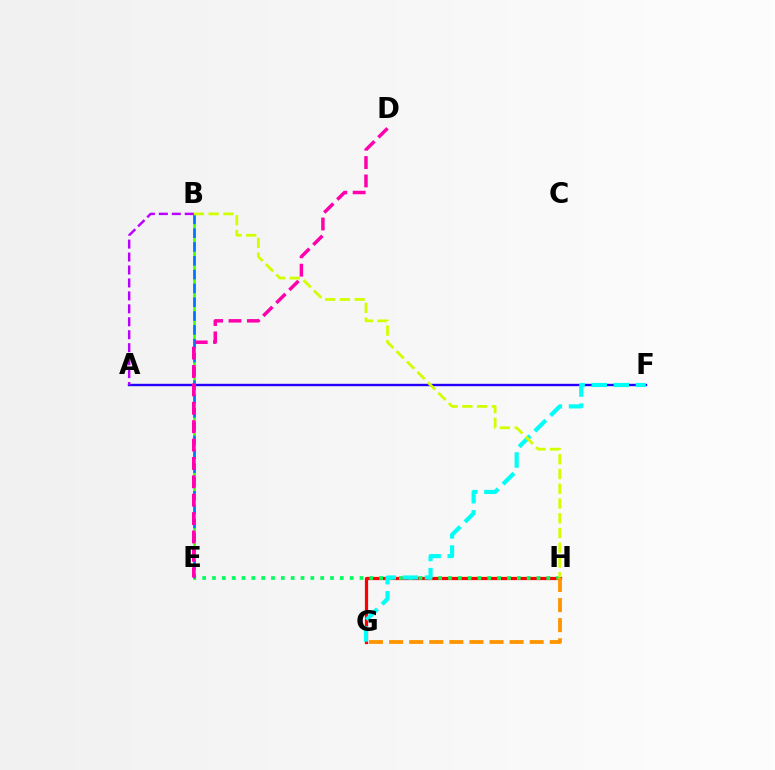{('G', 'H'): [{'color': '#ff0000', 'line_style': 'solid', 'thickness': 2.33}, {'color': '#ff9400', 'line_style': 'dashed', 'thickness': 2.73}], ('A', 'F'): [{'color': '#2500ff', 'line_style': 'solid', 'thickness': 1.72}], ('E', 'H'): [{'color': '#00ff5c', 'line_style': 'dotted', 'thickness': 2.67}], ('B', 'E'): [{'color': '#3dff00', 'line_style': 'solid', 'thickness': 1.88}, {'color': '#0074ff', 'line_style': 'dashed', 'thickness': 1.88}], ('F', 'G'): [{'color': '#00fff6', 'line_style': 'dashed', 'thickness': 3.0}], ('B', 'H'): [{'color': '#d1ff00', 'line_style': 'dashed', 'thickness': 2.0}], ('D', 'E'): [{'color': '#ff00ac', 'line_style': 'dashed', 'thickness': 2.5}], ('A', 'B'): [{'color': '#b900ff', 'line_style': 'dashed', 'thickness': 1.76}]}